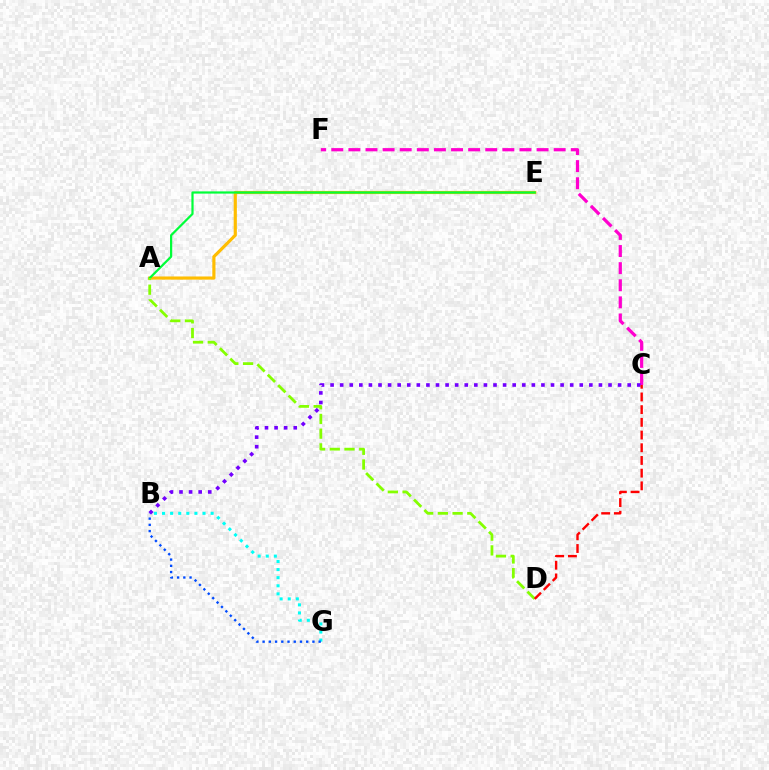{('C', 'F'): [{'color': '#ff00cf', 'line_style': 'dashed', 'thickness': 2.32}], ('A', 'E'): [{'color': '#ffbd00', 'line_style': 'solid', 'thickness': 2.28}, {'color': '#00ff39', 'line_style': 'solid', 'thickness': 1.6}], ('B', 'G'): [{'color': '#00fff6', 'line_style': 'dotted', 'thickness': 2.2}, {'color': '#004bff', 'line_style': 'dotted', 'thickness': 1.69}], ('B', 'C'): [{'color': '#7200ff', 'line_style': 'dotted', 'thickness': 2.6}], ('A', 'D'): [{'color': '#84ff00', 'line_style': 'dashed', 'thickness': 2.0}], ('C', 'D'): [{'color': '#ff0000', 'line_style': 'dashed', 'thickness': 1.73}]}